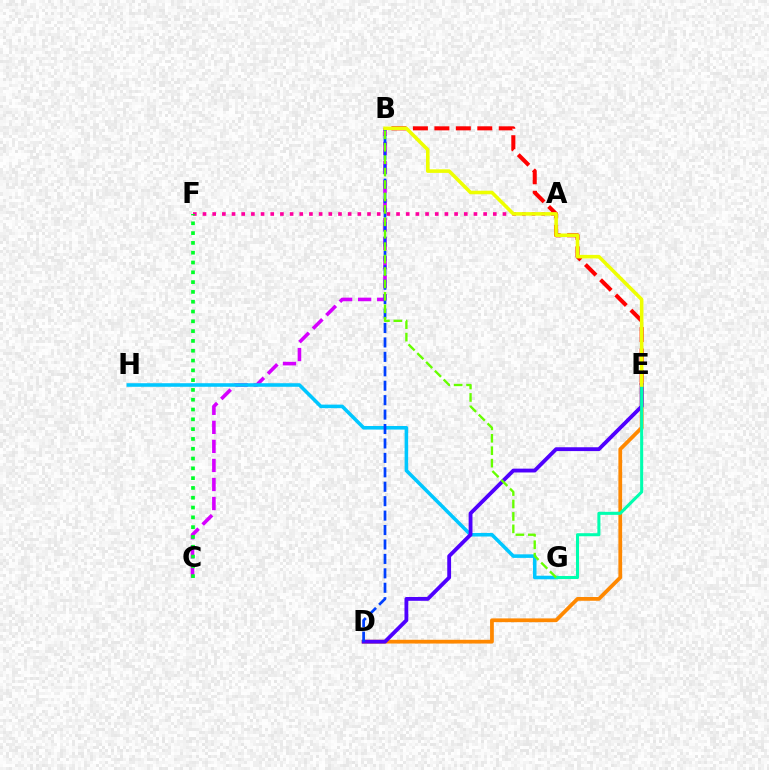{('B', 'C'): [{'color': '#d600ff', 'line_style': 'dashed', 'thickness': 2.59}], ('A', 'F'): [{'color': '#ff00a0', 'line_style': 'dotted', 'thickness': 2.63}], ('C', 'F'): [{'color': '#00ff27', 'line_style': 'dotted', 'thickness': 2.66}], ('D', 'E'): [{'color': '#ff8800', 'line_style': 'solid', 'thickness': 2.71}, {'color': '#4f00ff', 'line_style': 'solid', 'thickness': 2.76}], ('G', 'H'): [{'color': '#00c7ff', 'line_style': 'solid', 'thickness': 2.56}], ('B', 'E'): [{'color': '#ff0000', 'line_style': 'dashed', 'thickness': 2.92}, {'color': '#eeff00', 'line_style': 'solid', 'thickness': 2.57}], ('E', 'G'): [{'color': '#00ffaf', 'line_style': 'solid', 'thickness': 2.2}], ('B', 'D'): [{'color': '#003fff', 'line_style': 'dashed', 'thickness': 1.96}], ('B', 'G'): [{'color': '#66ff00', 'line_style': 'dashed', 'thickness': 1.69}]}